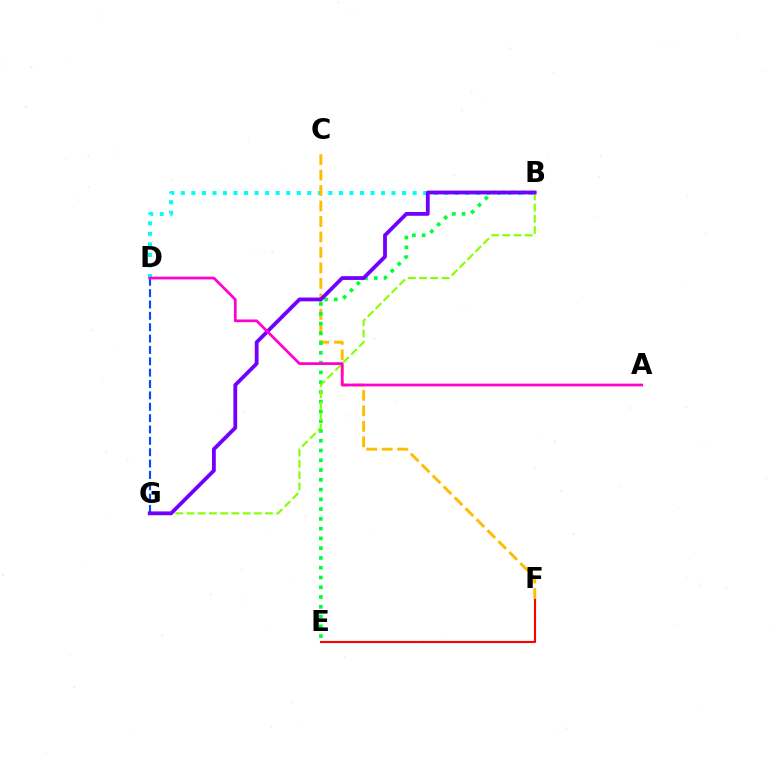{('B', 'D'): [{'color': '#00fff6', 'line_style': 'dotted', 'thickness': 2.86}], ('E', 'F'): [{'color': '#ff0000', 'line_style': 'solid', 'thickness': 1.52}], ('C', 'F'): [{'color': '#ffbd00', 'line_style': 'dashed', 'thickness': 2.1}], ('B', 'E'): [{'color': '#00ff39', 'line_style': 'dotted', 'thickness': 2.65}], ('B', 'G'): [{'color': '#84ff00', 'line_style': 'dashed', 'thickness': 1.52}, {'color': '#7200ff', 'line_style': 'solid', 'thickness': 2.74}], ('D', 'G'): [{'color': '#004bff', 'line_style': 'dashed', 'thickness': 1.54}], ('A', 'D'): [{'color': '#ff00cf', 'line_style': 'solid', 'thickness': 1.97}]}